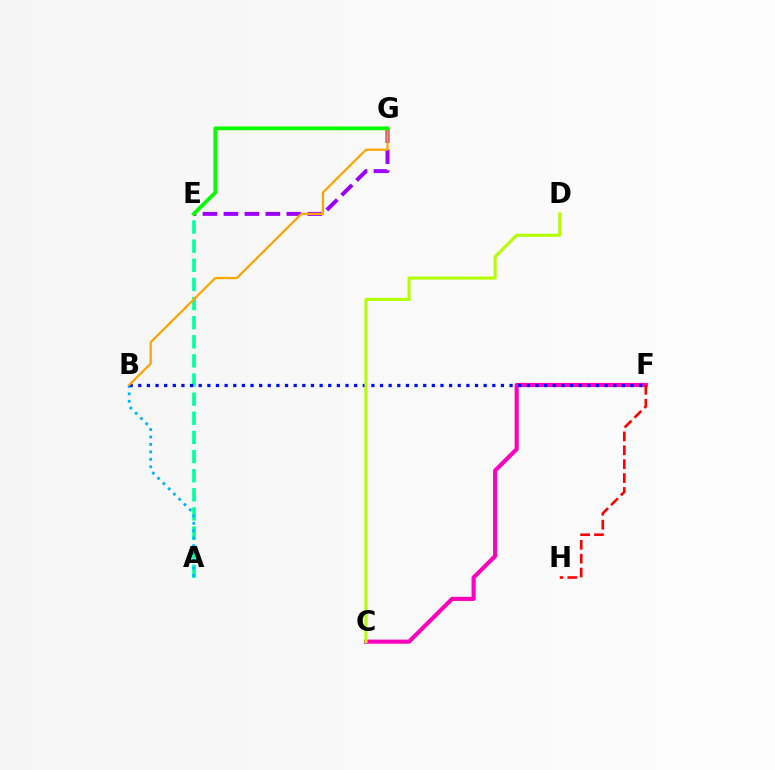{('C', 'F'): [{'color': '#ff00bd', 'line_style': 'solid', 'thickness': 2.96}], ('A', 'E'): [{'color': '#00ff9d', 'line_style': 'dashed', 'thickness': 2.6}], ('A', 'B'): [{'color': '#00b5ff', 'line_style': 'dotted', 'thickness': 2.02}], ('E', 'G'): [{'color': '#9b00ff', 'line_style': 'dashed', 'thickness': 2.85}, {'color': '#08ff00', 'line_style': 'solid', 'thickness': 2.7}], ('F', 'H'): [{'color': '#ff0000', 'line_style': 'dashed', 'thickness': 1.89}], ('B', 'F'): [{'color': '#0010ff', 'line_style': 'dotted', 'thickness': 2.35}], ('B', 'G'): [{'color': '#ffa500', 'line_style': 'solid', 'thickness': 1.61}], ('C', 'D'): [{'color': '#b3ff00', 'line_style': 'solid', 'thickness': 2.2}]}